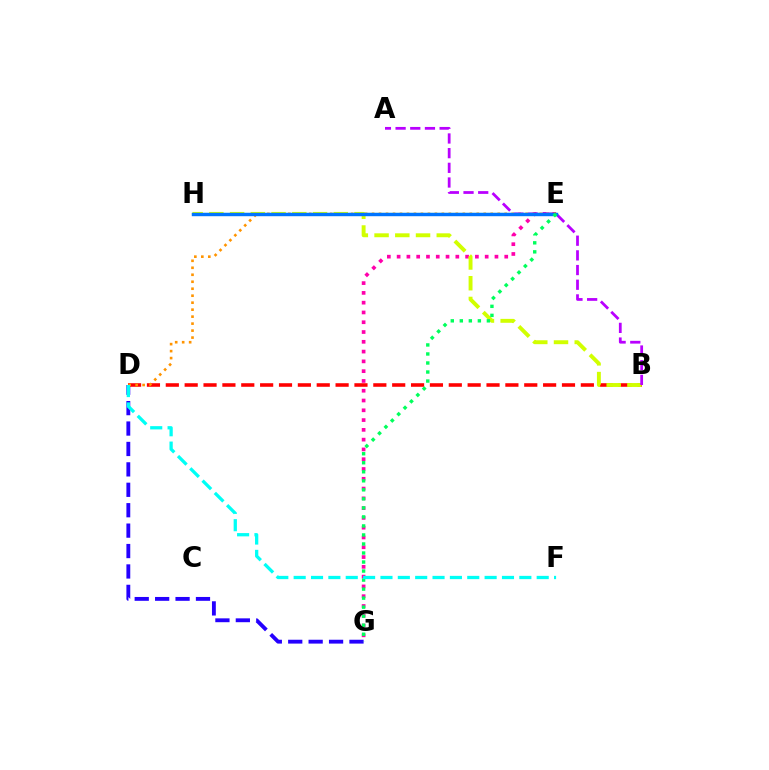{('B', 'D'): [{'color': '#ff0000', 'line_style': 'dashed', 'thickness': 2.56}], ('E', 'G'): [{'color': '#ff00ac', 'line_style': 'dotted', 'thickness': 2.66}, {'color': '#00ff5c', 'line_style': 'dotted', 'thickness': 2.45}], ('D', 'G'): [{'color': '#2500ff', 'line_style': 'dashed', 'thickness': 2.77}], ('D', 'E'): [{'color': '#ff9400', 'line_style': 'dotted', 'thickness': 1.9}], ('E', 'H'): [{'color': '#3dff00', 'line_style': 'solid', 'thickness': 1.54}, {'color': '#0074ff', 'line_style': 'solid', 'thickness': 2.46}], ('B', 'H'): [{'color': '#d1ff00', 'line_style': 'dashed', 'thickness': 2.82}], ('A', 'B'): [{'color': '#b900ff', 'line_style': 'dashed', 'thickness': 1.99}], ('D', 'F'): [{'color': '#00fff6', 'line_style': 'dashed', 'thickness': 2.36}]}